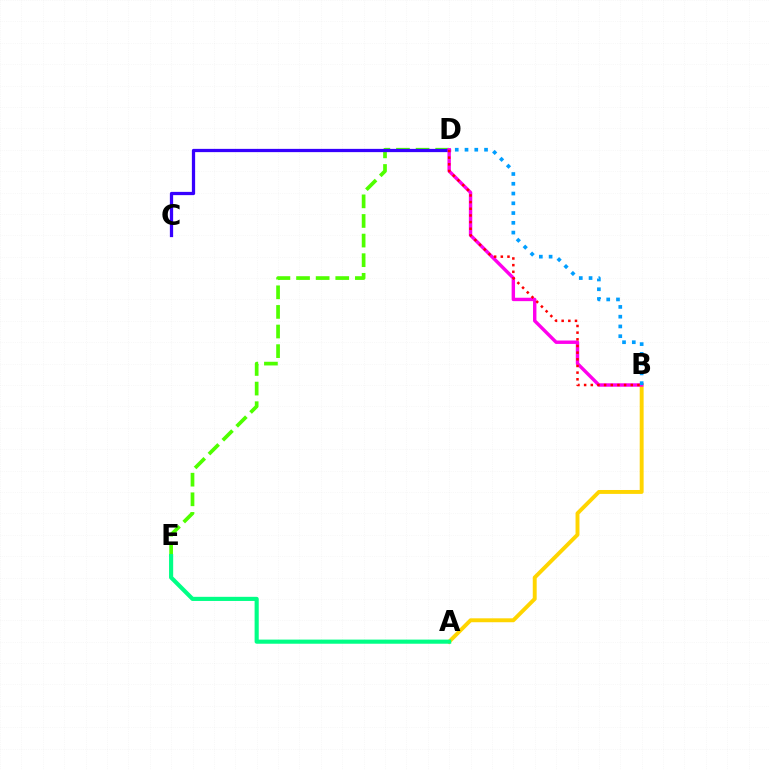{('D', 'E'): [{'color': '#4fff00', 'line_style': 'dashed', 'thickness': 2.66}], ('A', 'B'): [{'color': '#ffd500', 'line_style': 'solid', 'thickness': 2.82}], ('C', 'D'): [{'color': '#3700ff', 'line_style': 'solid', 'thickness': 2.34}], ('A', 'E'): [{'color': '#00ff86', 'line_style': 'solid', 'thickness': 2.97}], ('B', 'D'): [{'color': '#ff00ed', 'line_style': 'solid', 'thickness': 2.45}, {'color': '#009eff', 'line_style': 'dotted', 'thickness': 2.65}, {'color': '#ff0000', 'line_style': 'dotted', 'thickness': 1.81}]}